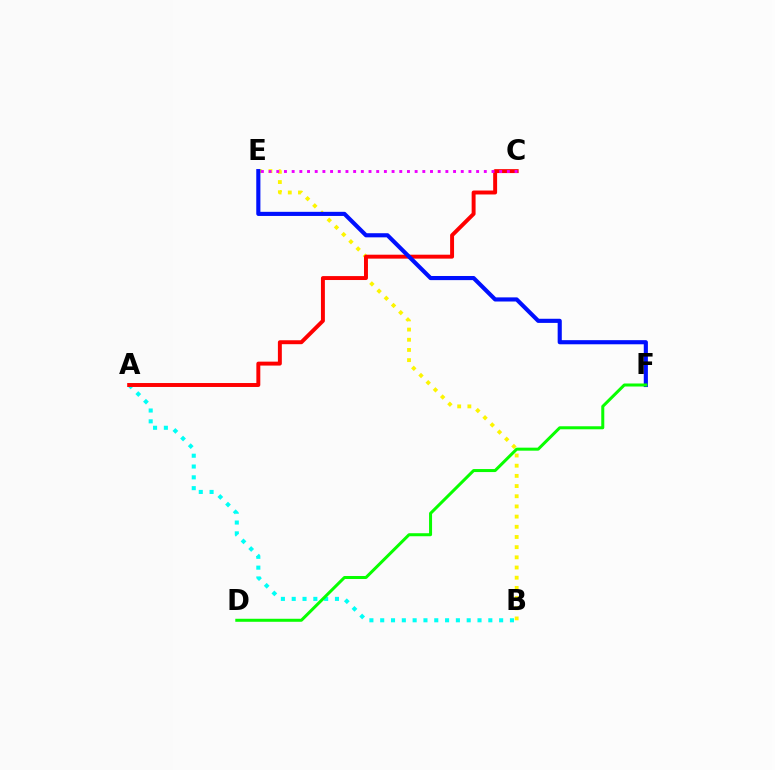{('A', 'B'): [{'color': '#00fff6', 'line_style': 'dotted', 'thickness': 2.94}], ('B', 'E'): [{'color': '#fcf500', 'line_style': 'dotted', 'thickness': 2.77}], ('A', 'C'): [{'color': '#ff0000', 'line_style': 'solid', 'thickness': 2.83}], ('C', 'E'): [{'color': '#ee00ff', 'line_style': 'dotted', 'thickness': 2.09}], ('E', 'F'): [{'color': '#0010ff', 'line_style': 'solid', 'thickness': 2.97}], ('D', 'F'): [{'color': '#08ff00', 'line_style': 'solid', 'thickness': 2.17}]}